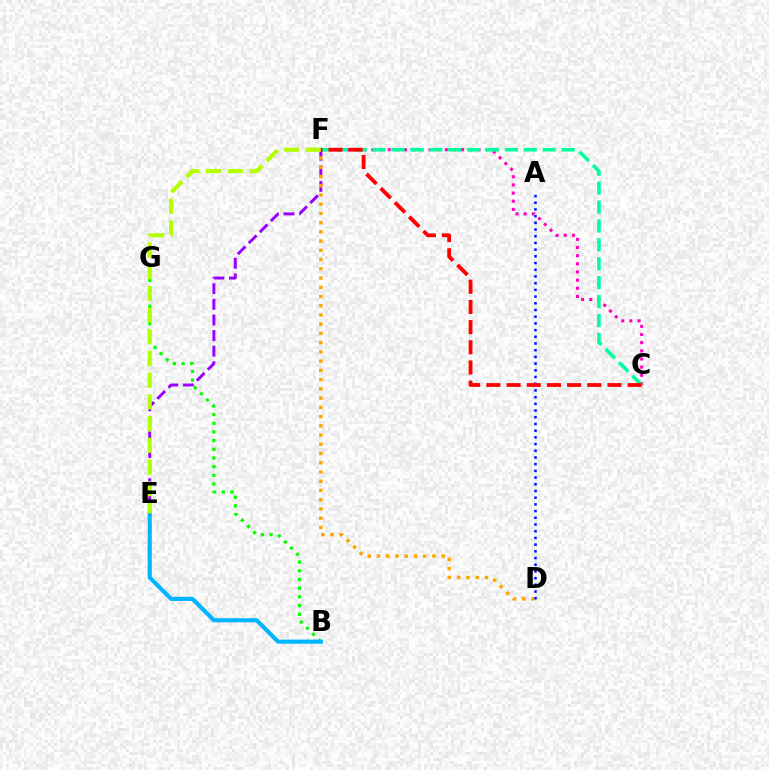{('C', 'F'): [{'color': '#ff00bd', 'line_style': 'dotted', 'thickness': 2.22}, {'color': '#00ff9d', 'line_style': 'dashed', 'thickness': 2.57}, {'color': '#ff0000', 'line_style': 'dashed', 'thickness': 2.74}], ('B', 'G'): [{'color': '#08ff00', 'line_style': 'dotted', 'thickness': 2.36}], ('B', 'E'): [{'color': '#00b5ff', 'line_style': 'solid', 'thickness': 2.96}], ('E', 'F'): [{'color': '#9b00ff', 'line_style': 'dashed', 'thickness': 2.12}, {'color': '#b3ff00', 'line_style': 'dashed', 'thickness': 2.95}], ('D', 'F'): [{'color': '#ffa500', 'line_style': 'dotted', 'thickness': 2.51}], ('A', 'D'): [{'color': '#0010ff', 'line_style': 'dotted', 'thickness': 1.82}]}